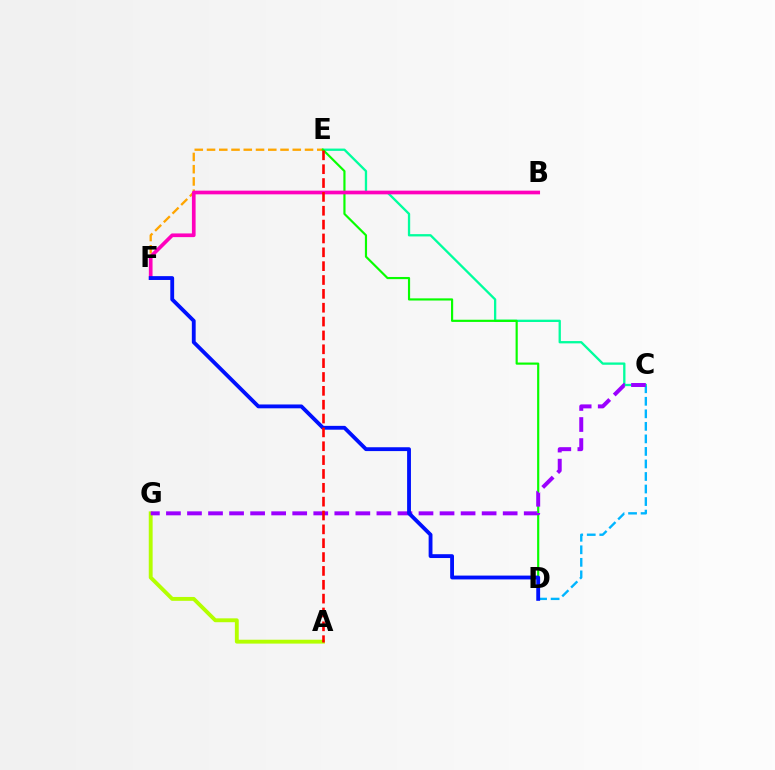{('C', 'D'): [{'color': '#00b5ff', 'line_style': 'dashed', 'thickness': 1.7}], ('C', 'E'): [{'color': '#00ff9d', 'line_style': 'solid', 'thickness': 1.66}], ('E', 'F'): [{'color': '#ffa500', 'line_style': 'dashed', 'thickness': 1.66}], ('D', 'E'): [{'color': '#08ff00', 'line_style': 'solid', 'thickness': 1.56}], ('A', 'G'): [{'color': '#b3ff00', 'line_style': 'solid', 'thickness': 2.79}], ('C', 'G'): [{'color': '#9b00ff', 'line_style': 'dashed', 'thickness': 2.86}], ('B', 'F'): [{'color': '#ff00bd', 'line_style': 'solid', 'thickness': 2.65}], ('D', 'F'): [{'color': '#0010ff', 'line_style': 'solid', 'thickness': 2.76}], ('A', 'E'): [{'color': '#ff0000', 'line_style': 'dashed', 'thickness': 1.88}]}